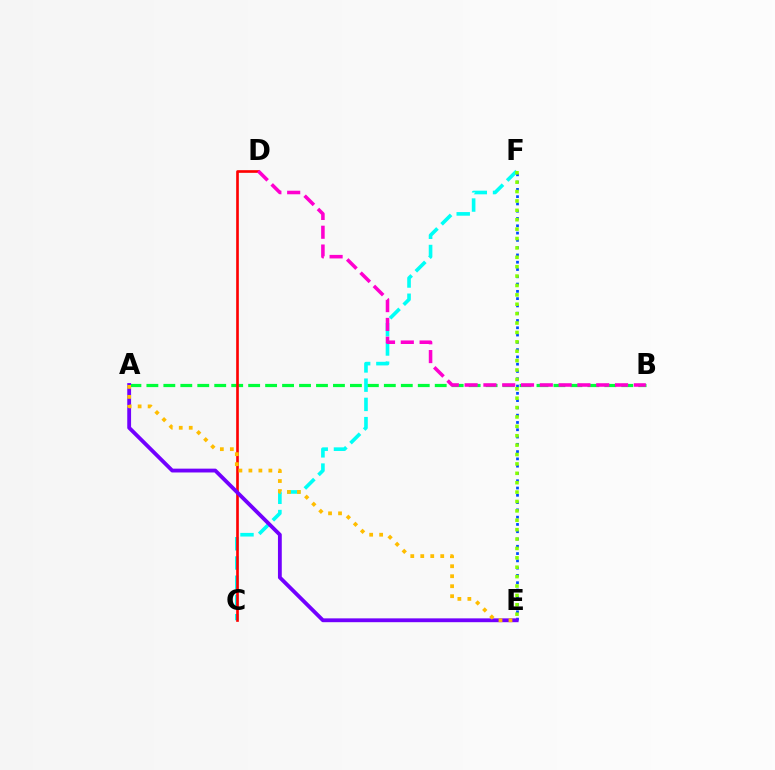{('E', 'F'): [{'color': '#004bff', 'line_style': 'dotted', 'thickness': 1.98}, {'color': '#84ff00', 'line_style': 'dotted', 'thickness': 2.55}], ('A', 'B'): [{'color': '#00ff39', 'line_style': 'dashed', 'thickness': 2.3}], ('C', 'F'): [{'color': '#00fff6', 'line_style': 'dashed', 'thickness': 2.61}], ('C', 'D'): [{'color': '#ff0000', 'line_style': 'solid', 'thickness': 1.91}], ('A', 'E'): [{'color': '#7200ff', 'line_style': 'solid', 'thickness': 2.76}, {'color': '#ffbd00', 'line_style': 'dotted', 'thickness': 2.71}], ('B', 'D'): [{'color': '#ff00cf', 'line_style': 'dashed', 'thickness': 2.55}]}